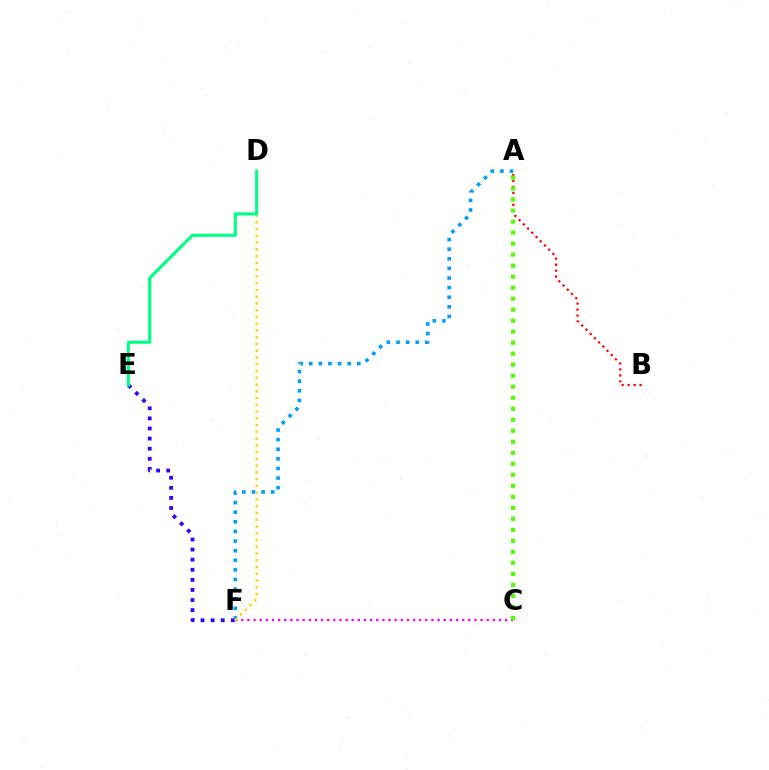{('A', 'B'): [{'color': '#ff0000', 'line_style': 'dotted', 'thickness': 1.62}], ('E', 'F'): [{'color': '#3700ff', 'line_style': 'dotted', 'thickness': 2.74}], ('A', 'F'): [{'color': '#009eff', 'line_style': 'dotted', 'thickness': 2.61}], ('C', 'F'): [{'color': '#ff00ed', 'line_style': 'dotted', 'thickness': 1.67}], ('D', 'F'): [{'color': '#ffd500', 'line_style': 'dotted', 'thickness': 1.84}], ('A', 'C'): [{'color': '#4fff00', 'line_style': 'dotted', 'thickness': 2.99}], ('D', 'E'): [{'color': '#00ff86', 'line_style': 'solid', 'thickness': 2.24}]}